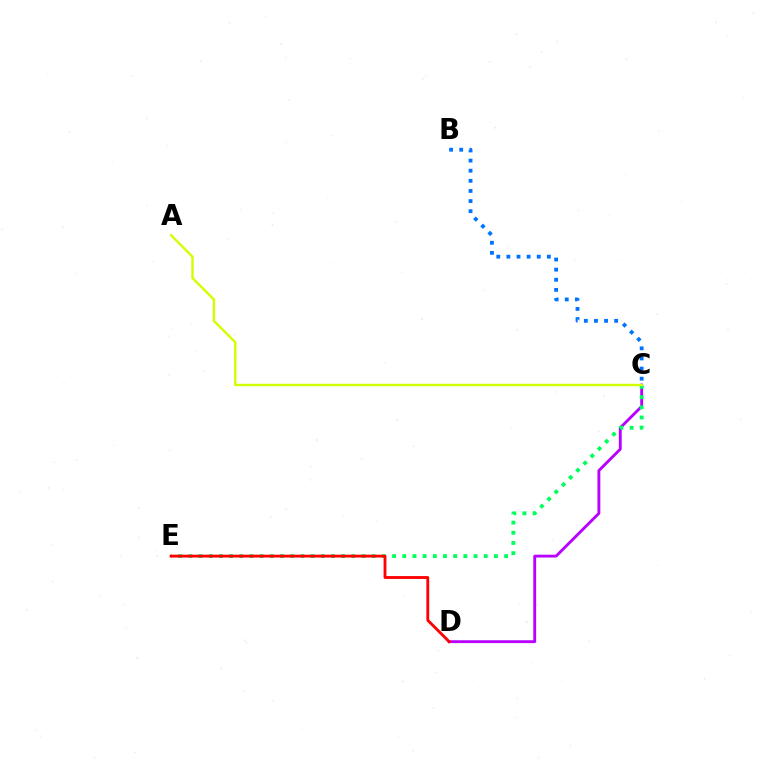{('C', 'D'): [{'color': '#b900ff', 'line_style': 'solid', 'thickness': 2.06}], ('C', 'E'): [{'color': '#00ff5c', 'line_style': 'dotted', 'thickness': 2.77}], ('D', 'E'): [{'color': '#ff0000', 'line_style': 'solid', 'thickness': 2.05}], ('B', 'C'): [{'color': '#0074ff', 'line_style': 'dotted', 'thickness': 2.75}], ('A', 'C'): [{'color': '#d1ff00', 'line_style': 'solid', 'thickness': 1.72}]}